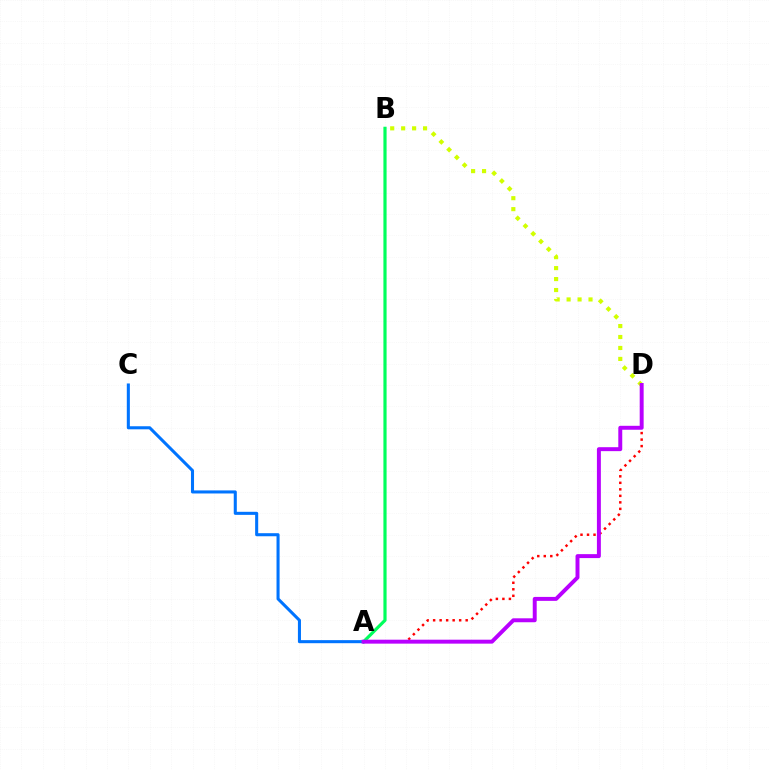{('B', 'D'): [{'color': '#d1ff00', 'line_style': 'dotted', 'thickness': 2.98}], ('A', 'C'): [{'color': '#0074ff', 'line_style': 'solid', 'thickness': 2.2}], ('A', 'D'): [{'color': '#ff0000', 'line_style': 'dotted', 'thickness': 1.77}, {'color': '#b900ff', 'line_style': 'solid', 'thickness': 2.84}], ('A', 'B'): [{'color': '#00ff5c', 'line_style': 'solid', 'thickness': 2.3}]}